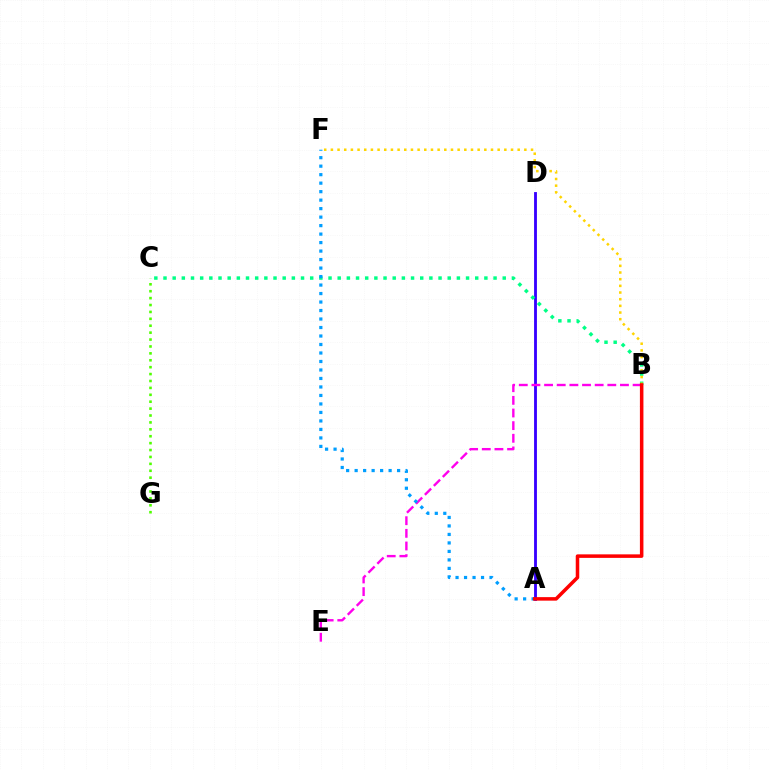{('A', 'D'): [{'color': '#3700ff', 'line_style': 'solid', 'thickness': 2.05}], ('C', 'G'): [{'color': '#4fff00', 'line_style': 'dotted', 'thickness': 1.88}], ('B', 'E'): [{'color': '#ff00ed', 'line_style': 'dashed', 'thickness': 1.72}], ('B', 'C'): [{'color': '#00ff86', 'line_style': 'dotted', 'thickness': 2.49}], ('A', 'F'): [{'color': '#009eff', 'line_style': 'dotted', 'thickness': 2.31}], ('B', 'F'): [{'color': '#ffd500', 'line_style': 'dotted', 'thickness': 1.81}], ('A', 'B'): [{'color': '#ff0000', 'line_style': 'solid', 'thickness': 2.54}]}